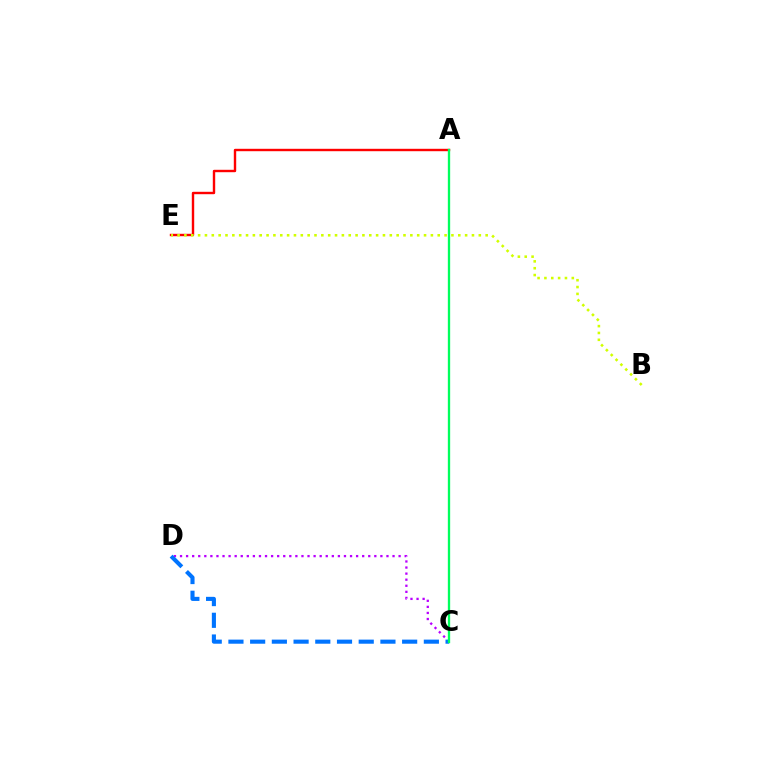{('C', 'D'): [{'color': '#b900ff', 'line_style': 'dotted', 'thickness': 1.65}, {'color': '#0074ff', 'line_style': 'dashed', 'thickness': 2.95}], ('A', 'E'): [{'color': '#ff0000', 'line_style': 'solid', 'thickness': 1.73}], ('B', 'E'): [{'color': '#d1ff00', 'line_style': 'dotted', 'thickness': 1.86}], ('A', 'C'): [{'color': '#00ff5c', 'line_style': 'solid', 'thickness': 1.67}]}